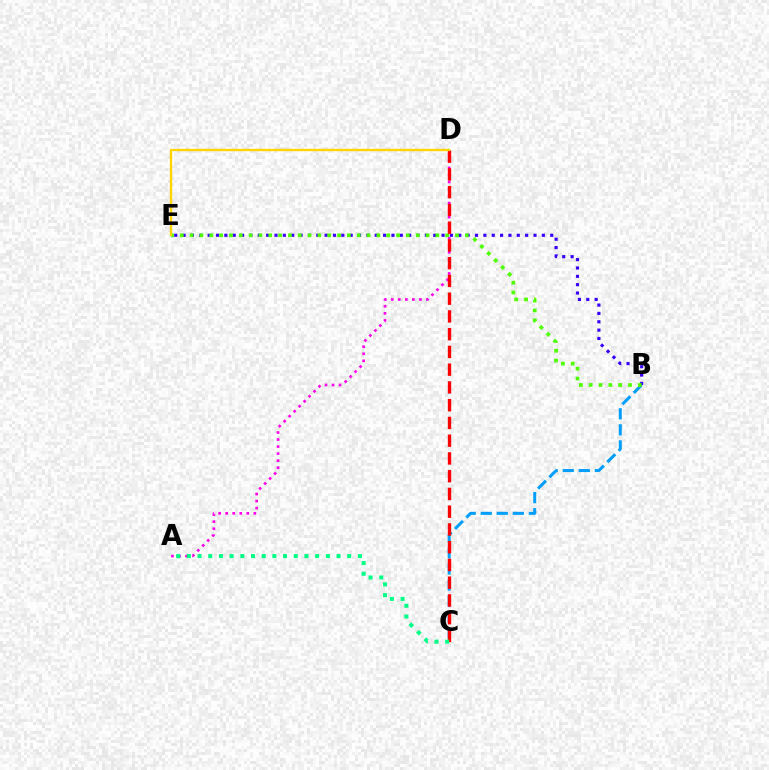{('A', 'D'): [{'color': '#ff00ed', 'line_style': 'dotted', 'thickness': 1.91}], ('B', 'C'): [{'color': '#009eff', 'line_style': 'dashed', 'thickness': 2.18}], ('B', 'E'): [{'color': '#3700ff', 'line_style': 'dotted', 'thickness': 2.27}, {'color': '#4fff00', 'line_style': 'dotted', 'thickness': 2.67}], ('C', 'D'): [{'color': '#ff0000', 'line_style': 'dashed', 'thickness': 2.41}], ('A', 'C'): [{'color': '#00ff86', 'line_style': 'dotted', 'thickness': 2.9}], ('D', 'E'): [{'color': '#ffd500', 'line_style': 'solid', 'thickness': 1.69}]}